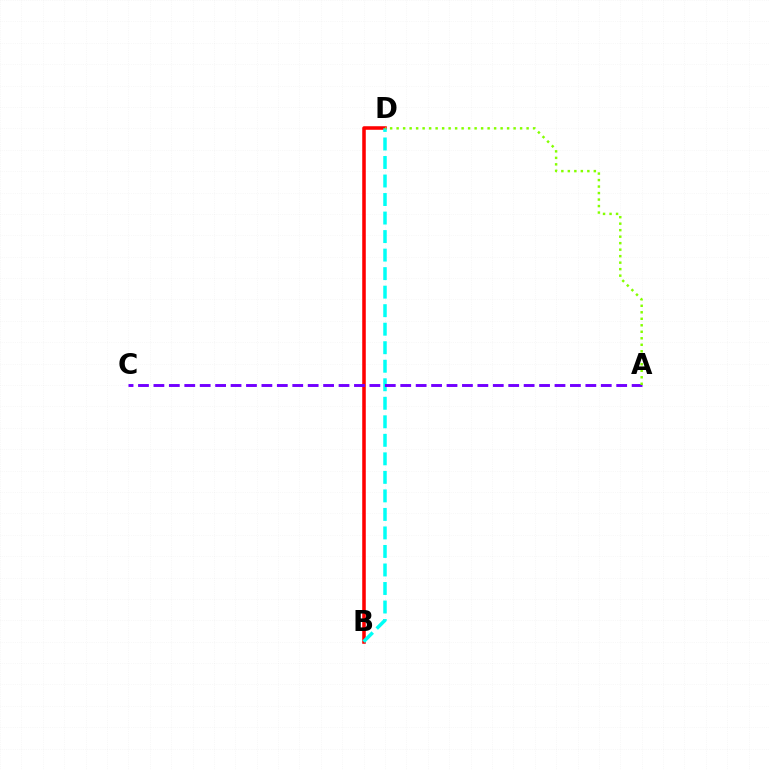{('B', 'D'): [{'color': '#ff0000', 'line_style': 'solid', 'thickness': 2.55}, {'color': '#00fff6', 'line_style': 'dashed', 'thickness': 2.52}], ('A', 'C'): [{'color': '#7200ff', 'line_style': 'dashed', 'thickness': 2.1}], ('A', 'D'): [{'color': '#84ff00', 'line_style': 'dotted', 'thickness': 1.77}]}